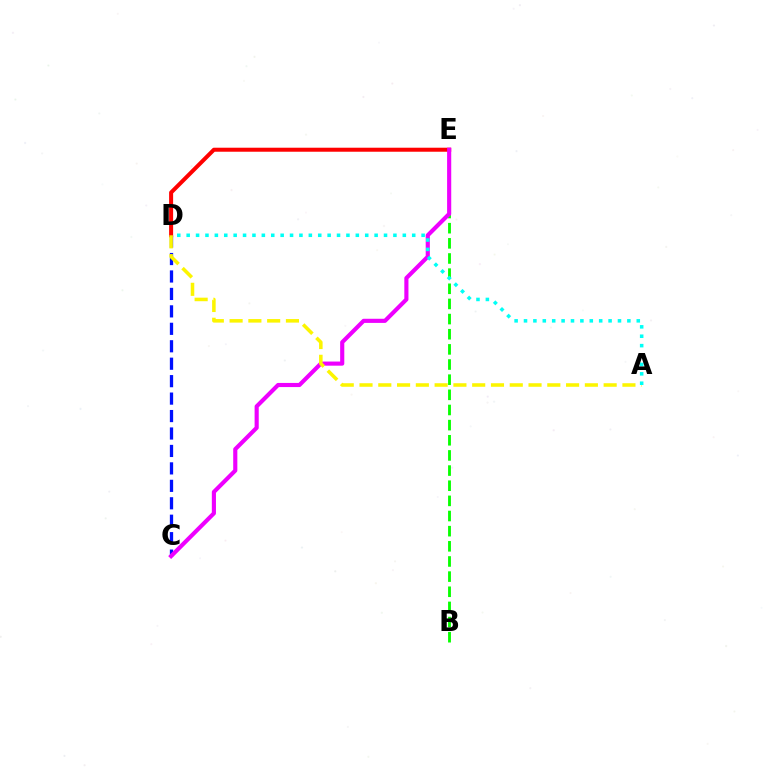{('B', 'E'): [{'color': '#08ff00', 'line_style': 'dashed', 'thickness': 2.06}], ('C', 'D'): [{'color': '#0010ff', 'line_style': 'dashed', 'thickness': 2.37}], ('D', 'E'): [{'color': '#ff0000', 'line_style': 'solid', 'thickness': 2.89}], ('C', 'E'): [{'color': '#ee00ff', 'line_style': 'solid', 'thickness': 2.97}], ('A', 'D'): [{'color': '#fcf500', 'line_style': 'dashed', 'thickness': 2.55}, {'color': '#00fff6', 'line_style': 'dotted', 'thickness': 2.55}]}